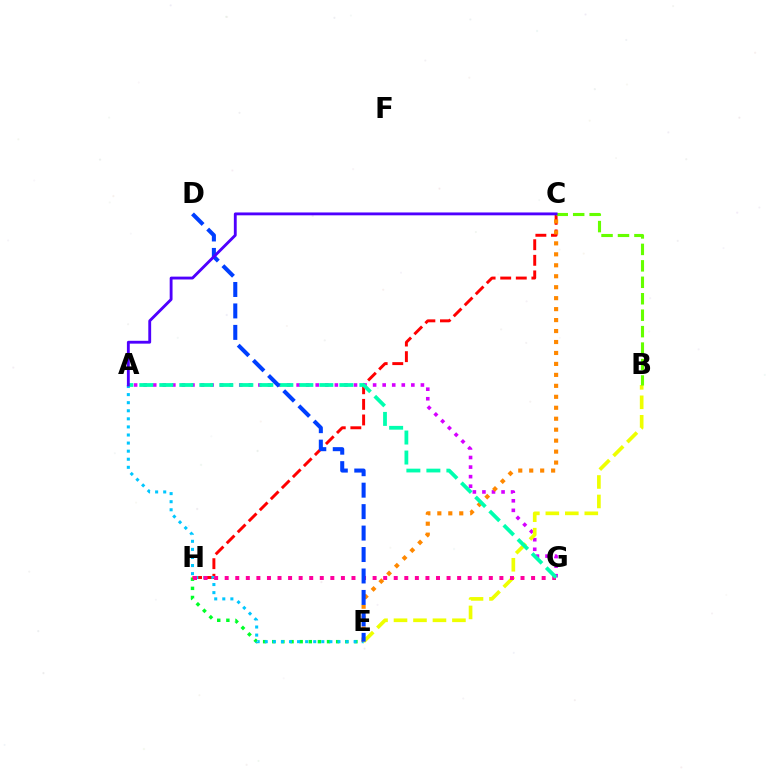{('E', 'H'): [{'color': '#00ff27', 'line_style': 'dotted', 'thickness': 2.48}], ('C', 'H'): [{'color': '#ff0000', 'line_style': 'dashed', 'thickness': 2.12}], ('A', 'E'): [{'color': '#00c7ff', 'line_style': 'dotted', 'thickness': 2.2}], ('A', 'G'): [{'color': '#d600ff', 'line_style': 'dotted', 'thickness': 2.6}, {'color': '#00ffaf', 'line_style': 'dashed', 'thickness': 2.72}], ('C', 'E'): [{'color': '#ff8800', 'line_style': 'dotted', 'thickness': 2.98}], ('B', 'E'): [{'color': '#eeff00', 'line_style': 'dashed', 'thickness': 2.65}], ('B', 'C'): [{'color': '#66ff00', 'line_style': 'dashed', 'thickness': 2.23}], ('G', 'H'): [{'color': '#ff00a0', 'line_style': 'dotted', 'thickness': 2.87}], ('D', 'E'): [{'color': '#003fff', 'line_style': 'dashed', 'thickness': 2.91}], ('A', 'C'): [{'color': '#4f00ff', 'line_style': 'solid', 'thickness': 2.05}]}